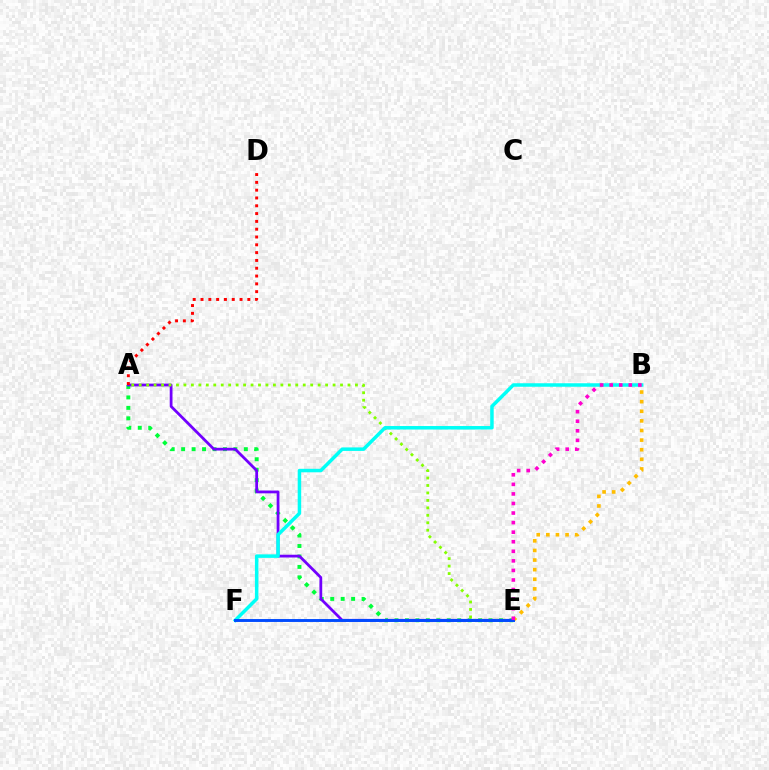{('A', 'E'): [{'color': '#00ff39', 'line_style': 'dotted', 'thickness': 2.84}, {'color': '#7200ff', 'line_style': 'solid', 'thickness': 1.99}, {'color': '#84ff00', 'line_style': 'dotted', 'thickness': 2.03}], ('A', 'D'): [{'color': '#ff0000', 'line_style': 'dotted', 'thickness': 2.12}], ('B', 'E'): [{'color': '#ffbd00', 'line_style': 'dotted', 'thickness': 2.61}, {'color': '#ff00cf', 'line_style': 'dotted', 'thickness': 2.6}], ('B', 'F'): [{'color': '#00fff6', 'line_style': 'solid', 'thickness': 2.52}], ('E', 'F'): [{'color': '#004bff', 'line_style': 'solid', 'thickness': 2.1}]}